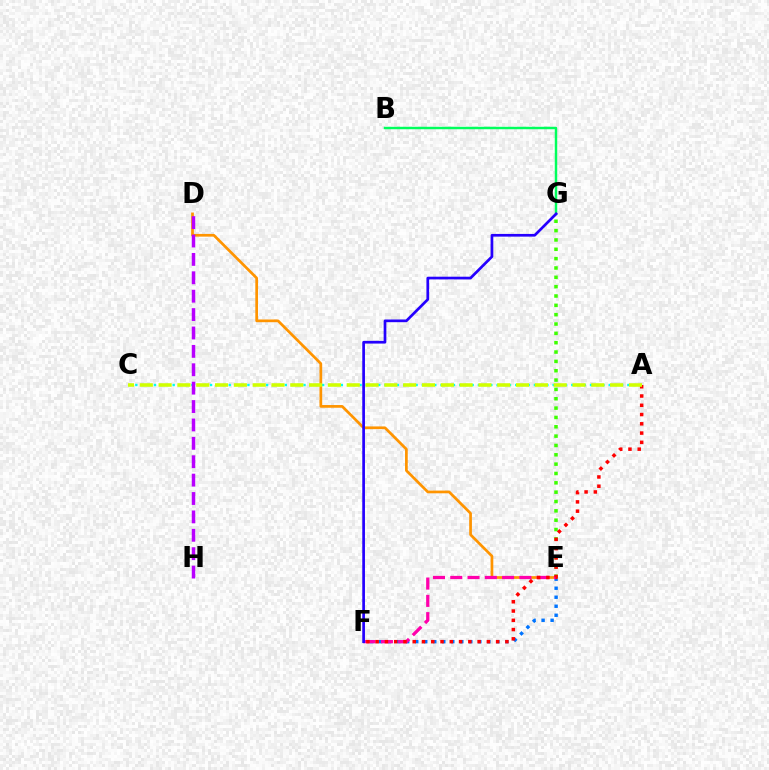{('A', 'C'): [{'color': '#00fff6', 'line_style': 'dotted', 'thickness': 1.69}, {'color': '#d1ff00', 'line_style': 'dashed', 'thickness': 2.56}], ('E', 'F'): [{'color': '#0074ff', 'line_style': 'dotted', 'thickness': 2.45}, {'color': '#ff00ac', 'line_style': 'dashed', 'thickness': 2.35}], ('D', 'E'): [{'color': '#ff9400', 'line_style': 'solid', 'thickness': 1.95}], ('E', 'G'): [{'color': '#3dff00', 'line_style': 'dotted', 'thickness': 2.54}], ('D', 'H'): [{'color': '#b900ff', 'line_style': 'dashed', 'thickness': 2.5}], ('B', 'G'): [{'color': '#00ff5c', 'line_style': 'solid', 'thickness': 1.77}], ('F', 'G'): [{'color': '#2500ff', 'line_style': 'solid', 'thickness': 1.94}], ('A', 'F'): [{'color': '#ff0000', 'line_style': 'dotted', 'thickness': 2.52}]}